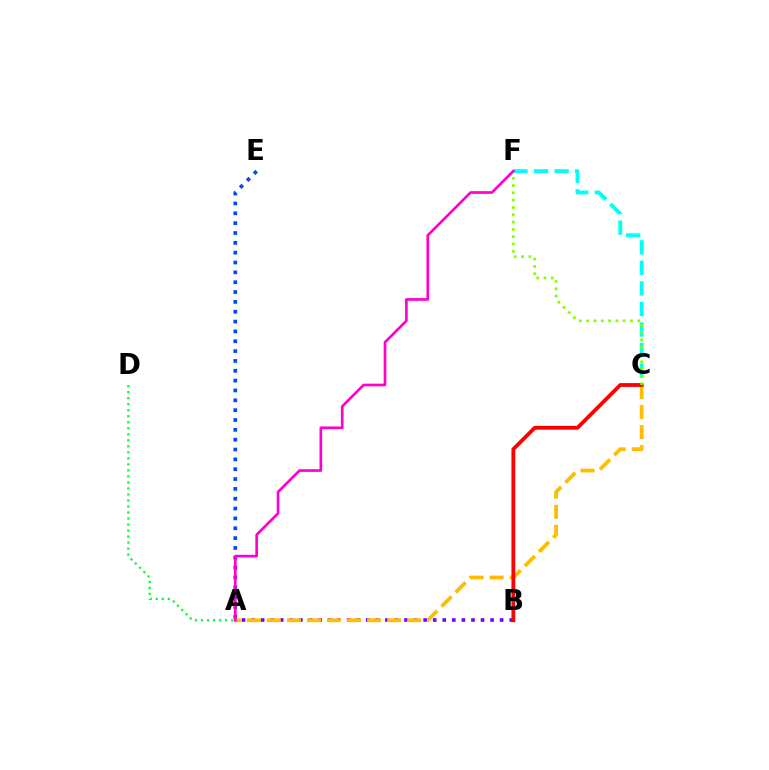{('A', 'D'): [{'color': '#00ff39', 'line_style': 'dotted', 'thickness': 1.63}], ('A', 'E'): [{'color': '#004bff', 'line_style': 'dotted', 'thickness': 2.67}], ('A', 'B'): [{'color': '#7200ff', 'line_style': 'dotted', 'thickness': 2.6}], ('C', 'F'): [{'color': '#00fff6', 'line_style': 'dashed', 'thickness': 2.79}, {'color': '#84ff00', 'line_style': 'dotted', 'thickness': 1.98}], ('A', 'C'): [{'color': '#ffbd00', 'line_style': 'dashed', 'thickness': 2.72}], ('B', 'C'): [{'color': '#ff0000', 'line_style': 'solid', 'thickness': 2.73}], ('A', 'F'): [{'color': '#ff00cf', 'line_style': 'solid', 'thickness': 1.93}]}